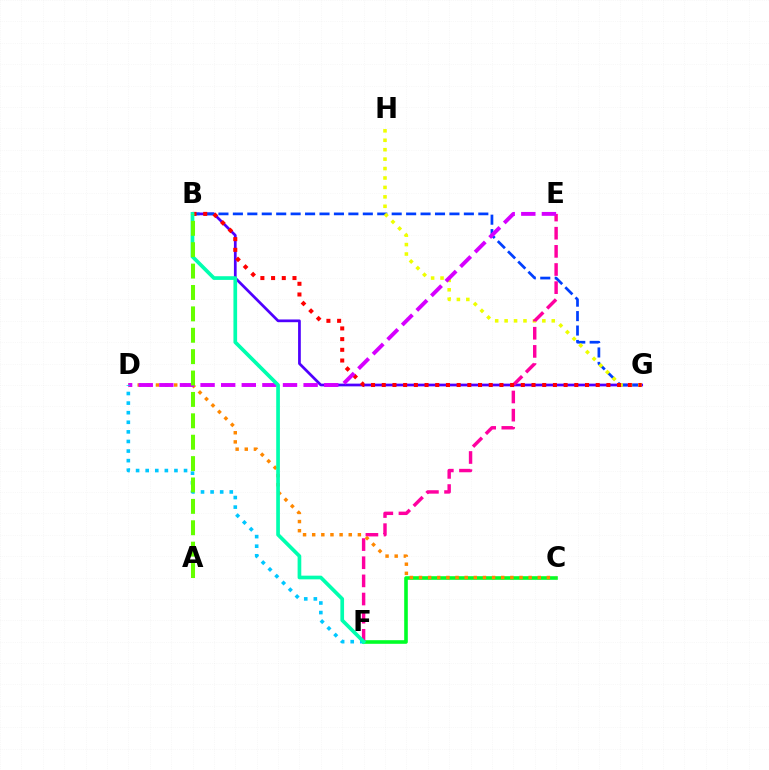{('C', 'F'): [{'color': '#00ff27', 'line_style': 'solid', 'thickness': 2.6}], ('B', 'G'): [{'color': '#4f00ff', 'line_style': 'solid', 'thickness': 1.96}, {'color': '#003fff', 'line_style': 'dashed', 'thickness': 1.96}, {'color': '#ff0000', 'line_style': 'dotted', 'thickness': 2.91}], ('G', 'H'): [{'color': '#eeff00', 'line_style': 'dotted', 'thickness': 2.56}], ('E', 'F'): [{'color': '#ff00a0', 'line_style': 'dashed', 'thickness': 2.47}], ('C', 'D'): [{'color': '#ff8800', 'line_style': 'dotted', 'thickness': 2.48}], ('D', 'E'): [{'color': '#d600ff', 'line_style': 'dashed', 'thickness': 2.8}], ('D', 'F'): [{'color': '#00c7ff', 'line_style': 'dotted', 'thickness': 2.61}], ('B', 'F'): [{'color': '#00ffaf', 'line_style': 'solid', 'thickness': 2.65}], ('A', 'B'): [{'color': '#66ff00', 'line_style': 'dashed', 'thickness': 2.91}]}